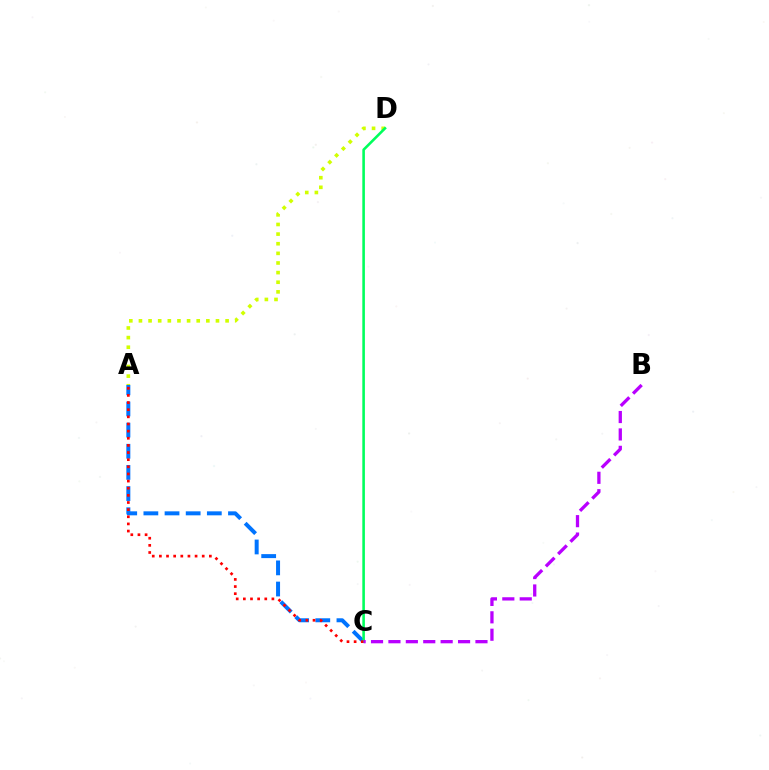{('A', 'C'): [{'color': '#0074ff', 'line_style': 'dashed', 'thickness': 2.87}, {'color': '#ff0000', 'line_style': 'dotted', 'thickness': 1.94}], ('A', 'D'): [{'color': '#d1ff00', 'line_style': 'dotted', 'thickness': 2.62}], ('C', 'D'): [{'color': '#00ff5c', 'line_style': 'solid', 'thickness': 1.86}], ('B', 'C'): [{'color': '#b900ff', 'line_style': 'dashed', 'thickness': 2.36}]}